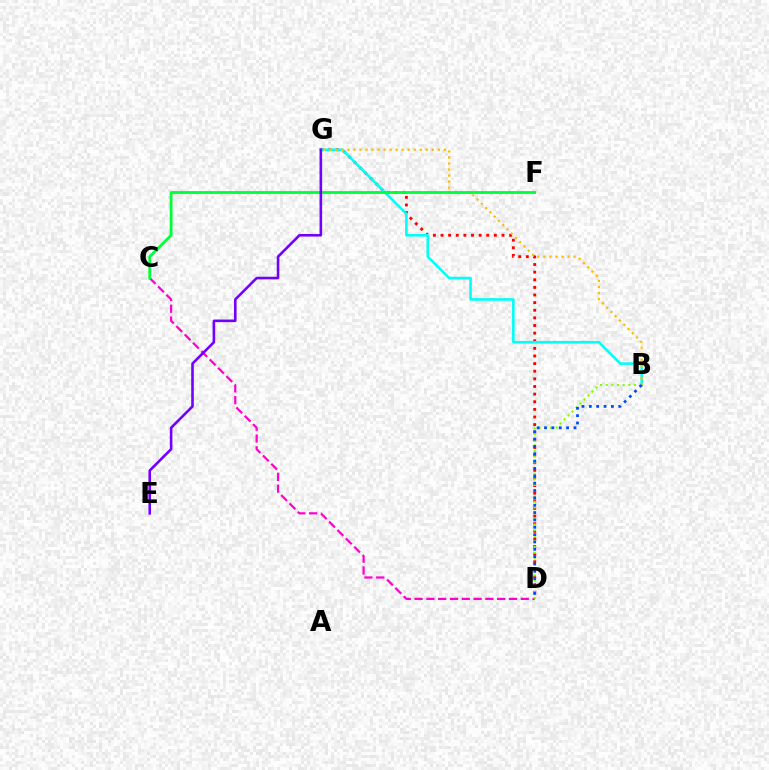{('D', 'G'): [{'color': '#ff0000', 'line_style': 'dotted', 'thickness': 2.07}], ('C', 'D'): [{'color': '#ff00cf', 'line_style': 'dashed', 'thickness': 1.6}], ('B', 'D'): [{'color': '#84ff00', 'line_style': 'dotted', 'thickness': 1.53}, {'color': '#004bff', 'line_style': 'dotted', 'thickness': 2.0}], ('B', 'G'): [{'color': '#00fff6', 'line_style': 'solid', 'thickness': 1.87}, {'color': '#ffbd00', 'line_style': 'dotted', 'thickness': 1.64}], ('C', 'F'): [{'color': '#00ff39', 'line_style': 'solid', 'thickness': 2.03}], ('E', 'G'): [{'color': '#7200ff', 'line_style': 'solid', 'thickness': 1.87}]}